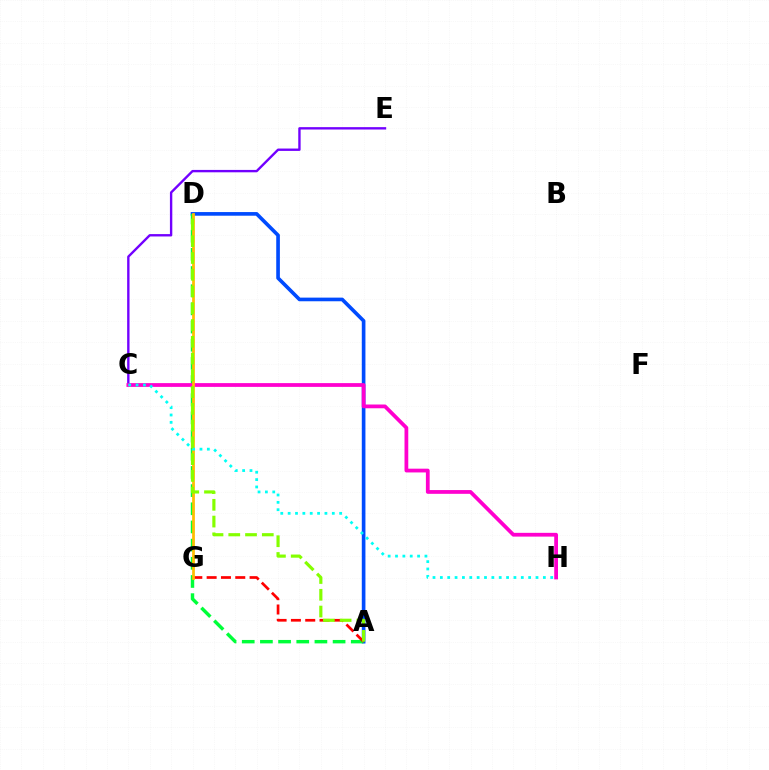{('A', 'D'): [{'color': '#004bff', 'line_style': 'solid', 'thickness': 2.62}, {'color': '#00ff39', 'line_style': 'dashed', 'thickness': 2.47}, {'color': '#84ff00', 'line_style': 'dashed', 'thickness': 2.28}], ('C', 'E'): [{'color': '#7200ff', 'line_style': 'solid', 'thickness': 1.71}], ('C', 'H'): [{'color': '#ff00cf', 'line_style': 'solid', 'thickness': 2.71}, {'color': '#00fff6', 'line_style': 'dotted', 'thickness': 2.0}], ('A', 'G'): [{'color': '#ff0000', 'line_style': 'dashed', 'thickness': 1.94}], ('D', 'G'): [{'color': '#ffbd00', 'line_style': 'solid', 'thickness': 1.98}]}